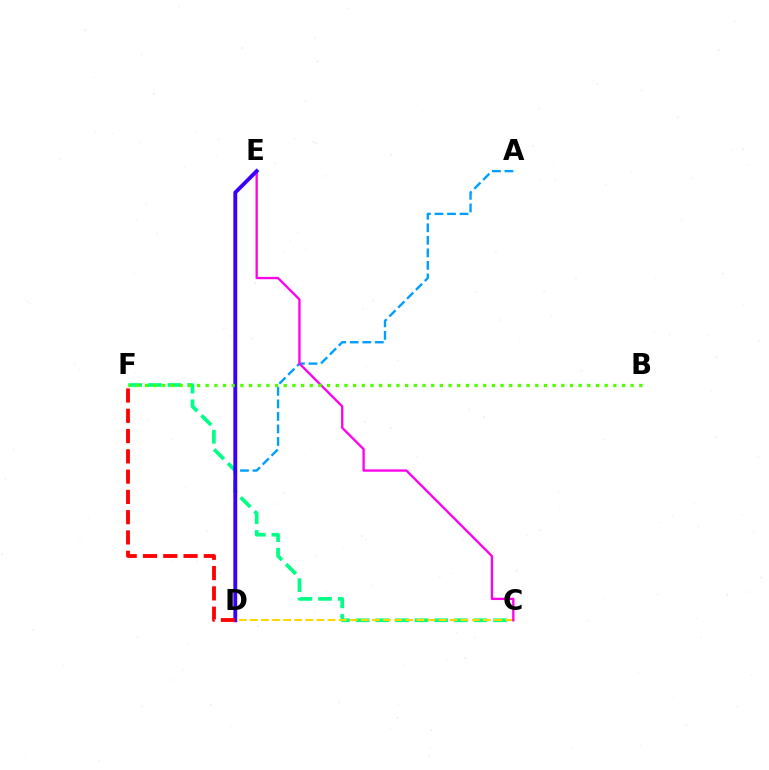{('C', 'F'): [{'color': '#00ff86', 'line_style': 'dashed', 'thickness': 2.67}], ('C', 'D'): [{'color': '#ffd500', 'line_style': 'dashed', 'thickness': 1.51}], ('A', 'D'): [{'color': '#009eff', 'line_style': 'dashed', 'thickness': 1.7}], ('C', 'E'): [{'color': '#ff00ed', 'line_style': 'solid', 'thickness': 1.66}], ('D', 'E'): [{'color': '#3700ff', 'line_style': 'solid', 'thickness': 2.78}], ('D', 'F'): [{'color': '#ff0000', 'line_style': 'dashed', 'thickness': 2.75}], ('B', 'F'): [{'color': '#4fff00', 'line_style': 'dotted', 'thickness': 2.36}]}